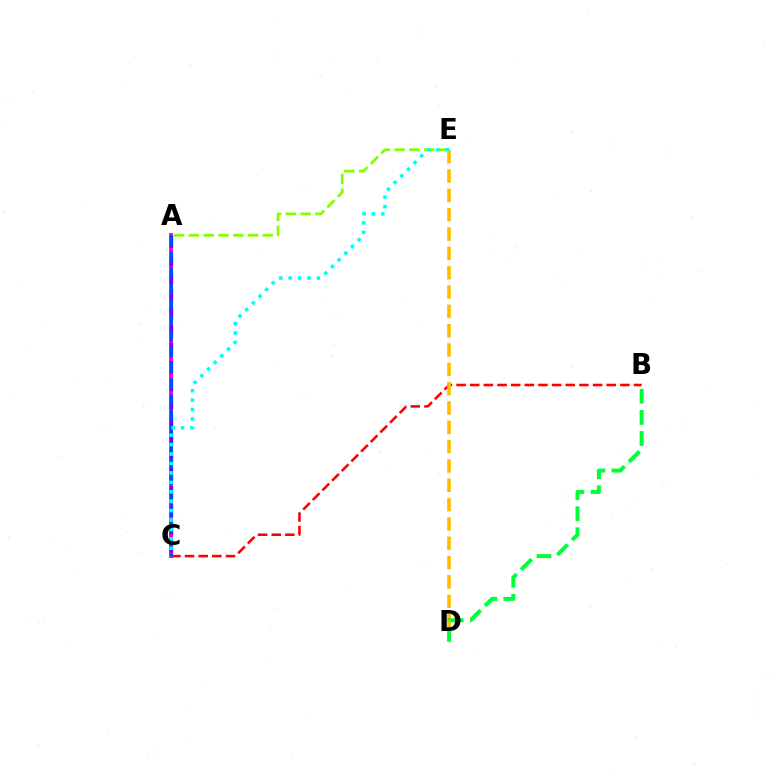{('A', 'E'): [{'color': '#84ff00', 'line_style': 'dashed', 'thickness': 2.01}], ('A', 'C'): [{'color': '#ff00cf', 'line_style': 'solid', 'thickness': 2.82}, {'color': '#7200ff', 'line_style': 'dashed', 'thickness': 2.43}, {'color': '#004bff', 'line_style': 'dashed', 'thickness': 2.16}], ('B', 'C'): [{'color': '#ff0000', 'line_style': 'dashed', 'thickness': 1.85}], ('D', 'E'): [{'color': '#ffbd00', 'line_style': 'dashed', 'thickness': 2.63}], ('C', 'E'): [{'color': '#00fff6', 'line_style': 'dotted', 'thickness': 2.56}], ('B', 'D'): [{'color': '#00ff39', 'line_style': 'dashed', 'thickness': 2.87}]}